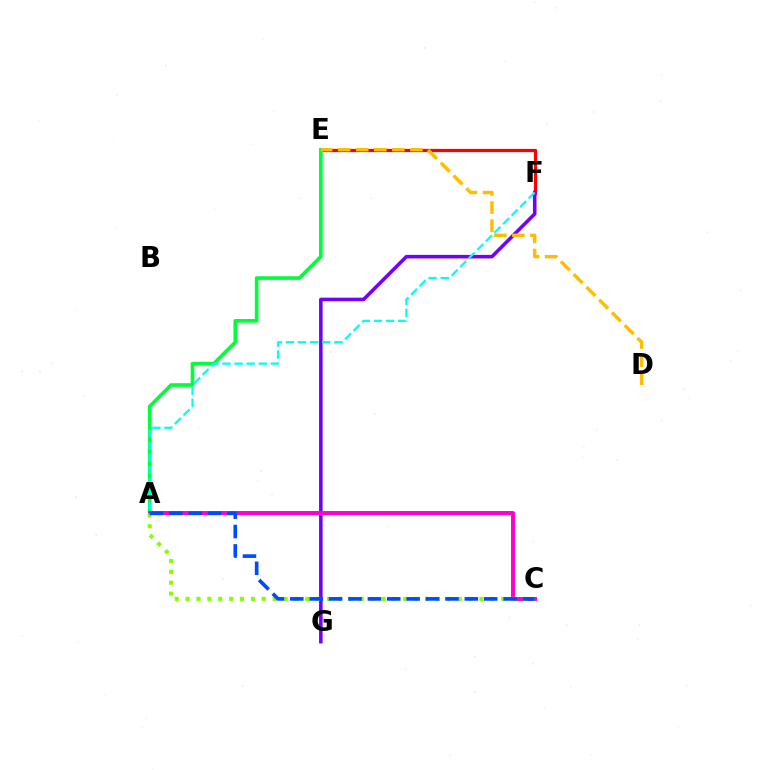{('E', 'F'): [{'color': '#ff0000', 'line_style': 'solid', 'thickness': 2.33}], ('F', 'G'): [{'color': '#7200ff', 'line_style': 'solid', 'thickness': 2.56}], ('A', 'E'): [{'color': '#00ff39', 'line_style': 'solid', 'thickness': 2.63}], ('A', 'C'): [{'color': '#ff00cf', 'line_style': 'solid', 'thickness': 2.84}, {'color': '#84ff00', 'line_style': 'dotted', 'thickness': 2.96}, {'color': '#004bff', 'line_style': 'dashed', 'thickness': 2.63}], ('D', 'E'): [{'color': '#ffbd00', 'line_style': 'dashed', 'thickness': 2.45}], ('A', 'F'): [{'color': '#00fff6', 'line_style': 'dashed', 'thickness': 1.65}]}